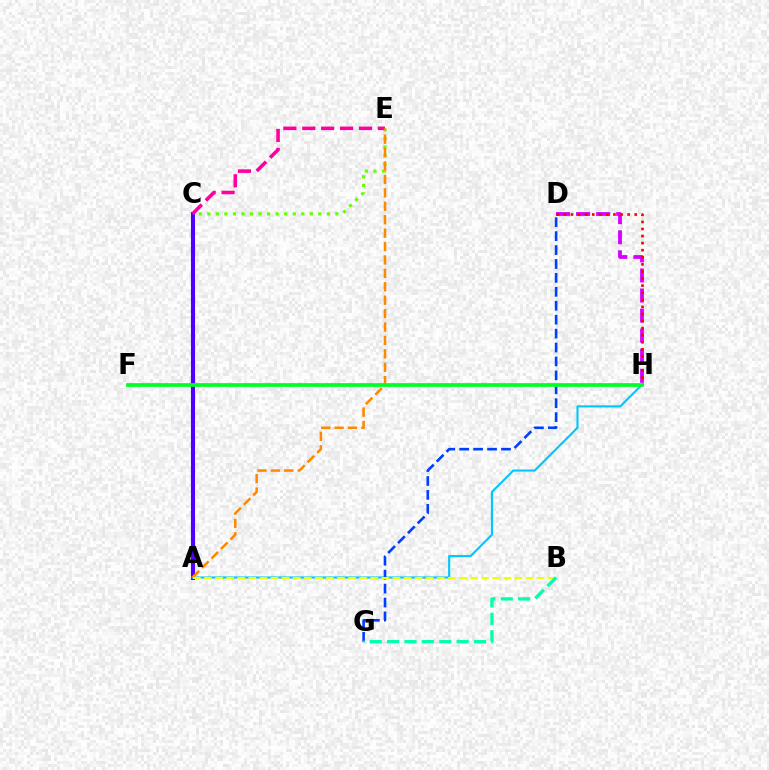{('D', 'H'): [{'color': '#d600ff', 'line_style': 'dashed', 'thickness': 2.73}, {'color': '#ff0000', 'line_style': 'dotted', 'thickness': 1.92}], ('C', 'E'): [{'color': '#66ff00', 'line_style': 'dotted', 'thickness': 2.32}, {'color': '#ff00a0', 'line_style': 'dashed', 'thickness': 2.57}], ('A', 'C'): [{'color': '#4f00ff', 'line_style': 'solid', 'thickness': 2.96}], ('A', 'H'): [{'color': '#00c7ff', 'line_style': 'solid', 'thickness': 1.53}], ('D', 'G'): [{'color': '#003fff', 'line_style': 'dashed', 'thickness': 1.89}], ('A', 'E'): [{'color': '#ff8800', 'line_style': 'dashed', 'thickness': 1.82}], ('A', 'B'): [{'color': '#eeff00', 'line_style': 'dashed', 'thickness': 1.51}], ('F', 'H'): [{'color': '#00ff27', 'line_style': 'solid', 'thickness': 2.67}], ('B', 'G'): [{'color': '#00ffaf', 'line_style': 'dashed', 'thickness': 2.36}]}